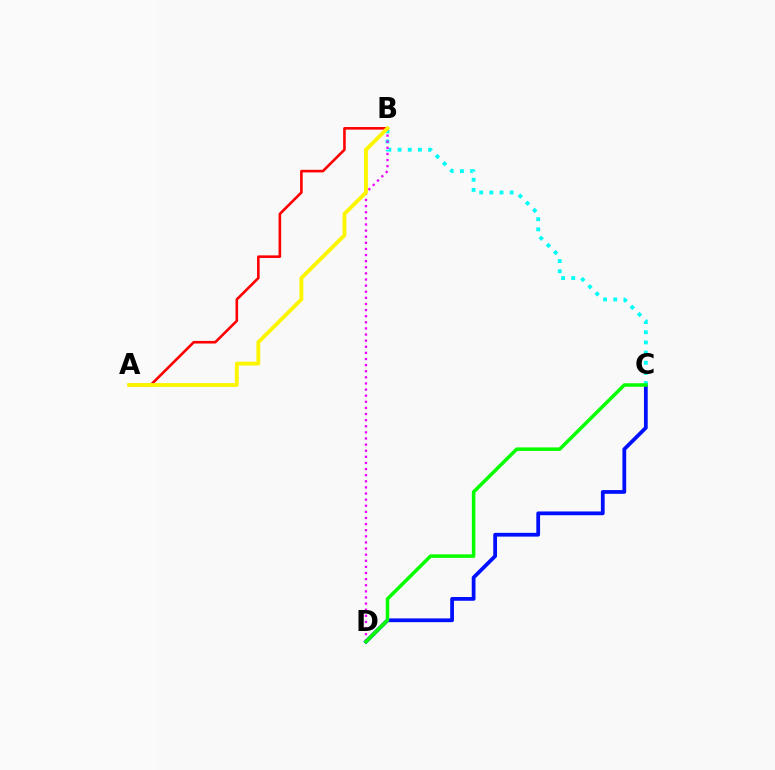{('C', 'D'): [{'color': '#0010ff', 'line_style': 'solid', 'thickness': 2.71}, {'color': '#08ff00', 'line_style': 'solid', 'thickness': 2.53}], ('B', 'C'): [{'color': '#00fff6', 'line_style': 'dotted', 'thickness': 2.76}], ('A', 'B'): [{'color': '#ff0000', 'line_style': 'solid', 'thickness': 1.87}, {'color': '#fcf500', 'line_style': 'solid', 'thickness': 2.75}], ('B', 'D'): [{'color': '#ee00ff', 'line_style': 'dotted', 'thickness': 1.66}]}